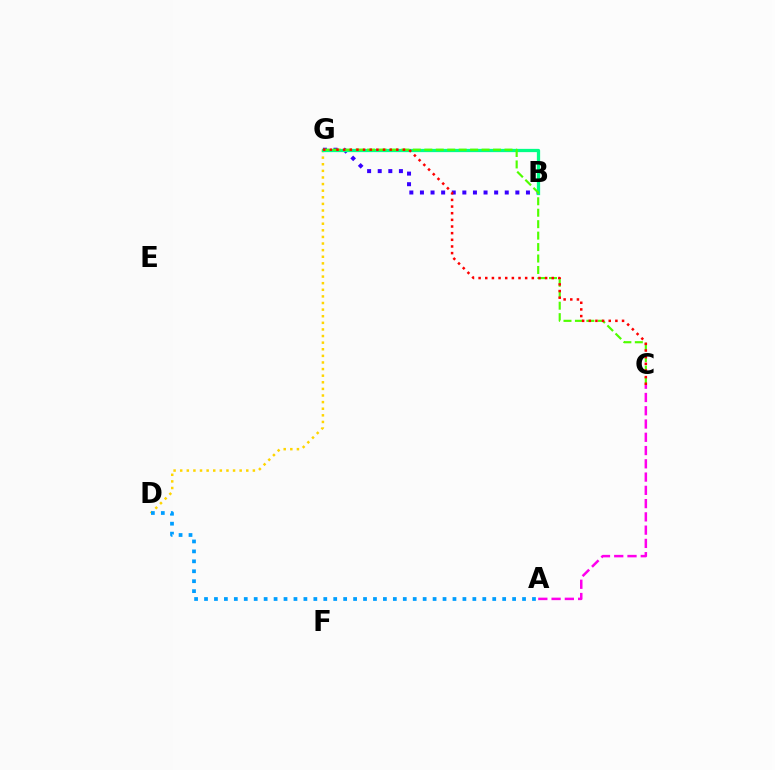{('D', 'G'): [{'color': '#ffd500', 'line_style': 'dotted', 'thickness': 1.8}], ('B', 'G'): [{'color': '#3700ff', 'line_style': 'dotted', 'thickness': 2.88}, {'color': '#00ff86', 'line_style': 'solid', 'thickness': 2.35}], ('C', 'G'): [{'color': '#4fff00', 'line_style': 'dashed', 'thickness': 1.56}, {'color': '#ff0000', 'line_style': 'dotted', 'thickness': 1.81}], ('A', 'C'): [{'color': '#ff00ed', 'line_style': 'dashed', 'thickness': 1.8}], ('A', 'D'): [{'color': '#009eff', 'line_style': 'dotted', 'thickness': 2.7}]}